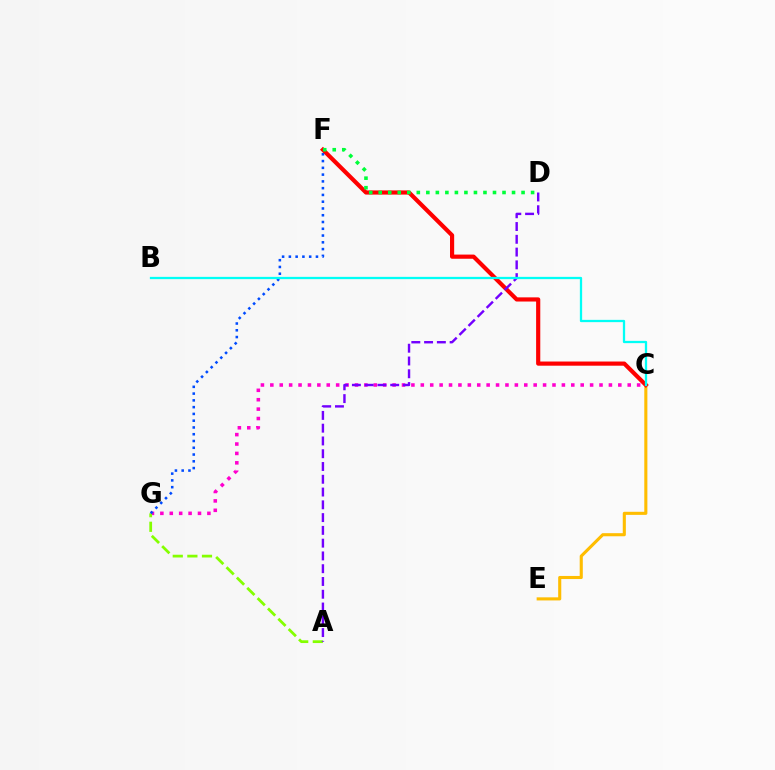{('C', 'G'): [{'color': '#ff00cf', 'line_style': 'dotted', 'thickness': 2.56}], ('C', 'E'): [{'color': '#ffbd00', 'line_style': 'solid', 'thickness': 2.23}], ('A', 'G'): [{'color': '#84ff00', 'line_style': 'dashed', 'thickness': 1.98}], ('C', 'F'): [{'color': '#ff0000', 'line_style': 'solid', 'thickness': 3.0}], ('D', 'F'): [{'color': '#00ff39', 'line_style': 'dotted', 'thickness': 2.59}], ('A', 'D'): [{'color': '#7200ff', 'line_style': 'dashed', 'thickness': 1.74}], ('F', 'G'): [{'color': '#004bff', 'line_style': 'dotted', 'thickness': 1.84}], ('B', 'C'): [{'color': '#00fff6', 'line_style': 'solid', 'thickness': 1.64}]}